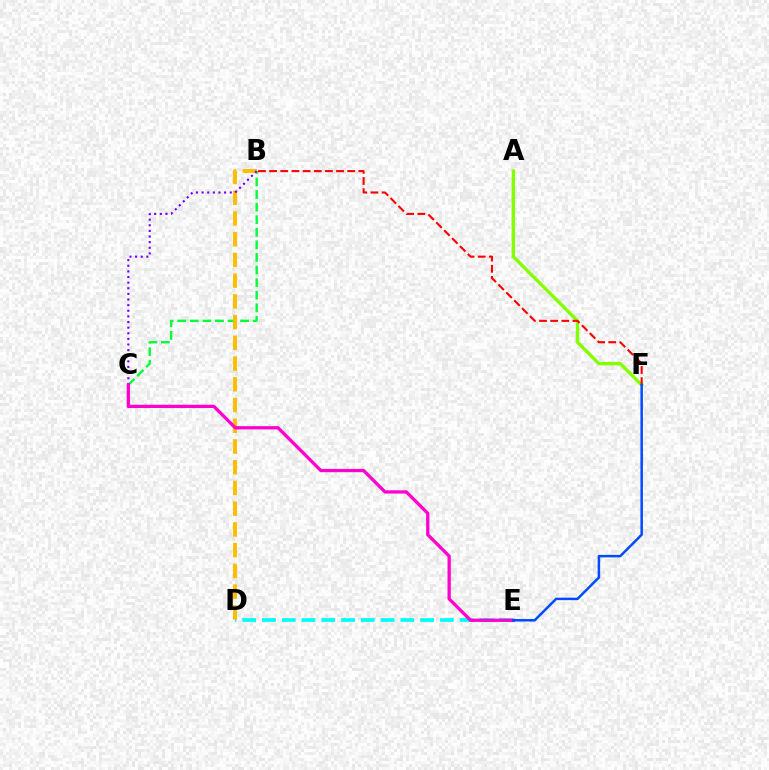{('A', 'F'): [{'color': '#84ff00', 'line_style': 'solid', 'thickness': 2.43}], ('D', 'E'): [{'color': '#00fff6', 'line_style': 'dashed', 'thickness': 2.68}], ('B', 'C'): [{'color': '#00ff39', 'line_style': 'dashed', 'thickness': 1.71}, {'color': '#7200ff', 'line_style': 'dotted', 'thickness': 1.53}], ('B', 'D'): [{'color': '#ffbd00', 'line_style': 'dashed', 'thickness': 2.82}], ('B', 'F'): [{'color': '#ff0000', 'line_style': 'dashed', 'thickness': 1.52}], ('C', 'E'): [{'color': '#ff00cf', 'line_style': 'solid', 'thickness': 2.36}], ('E', 'F'): [{'color': '#004bff', 'line_style': 'solid', 'thickness': 1.8}]}